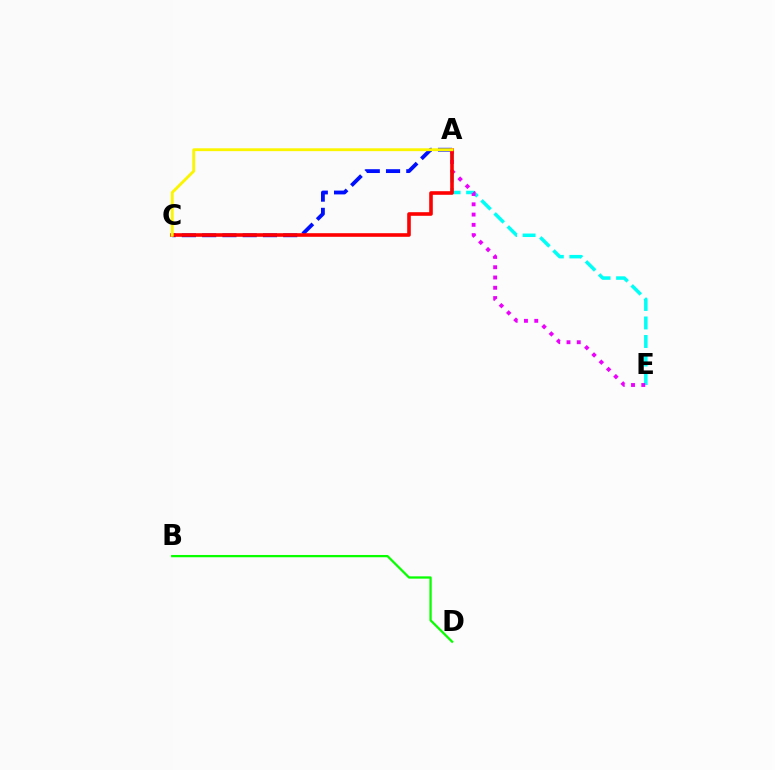{('A', 'C'): [{'color': '#0010ff', 'line_style': 'dashed', 'thickness': 2.75}, {'color': '#ff0000', 'line_style': 'solid', 'thickness': 2.6}, {'color': '#fcf500', 'line_style': 'solid', 'thickness': 2.07}], ('A', 'E'): [{'color': '#00fff6', 'line_style': 'dashed', 'thickness': 2.52}, {'color': '#ee00ff', 'line_style': 'dotted', 'thickness': 2.79}], ('B', 'D'): [{'color': '#08ff00', 'line_style': 'solid', 'thickness': 1.64}]}